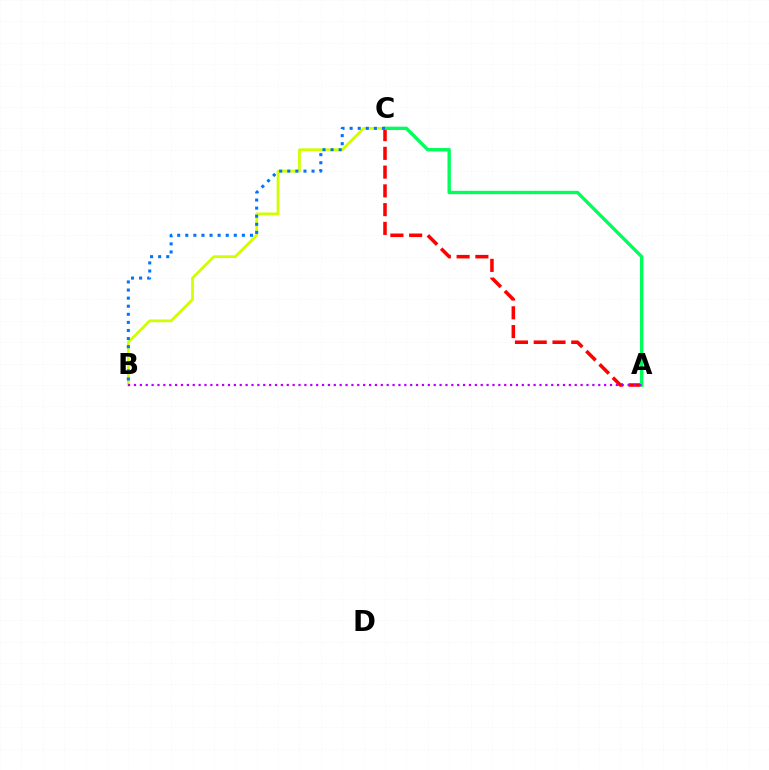{('B', 'C'): [{'color': '#d1ff00', 'line_style': 'solid', 'thickness': 2.0}, {'color': '#0074ff', 'line_style': 'dotted', 'thickness': 2.2}], ('A', 'C'): [{'color': '#ff0000', 'line_style': 'dashed', 'thickness': 2.55}, {'color': '#00ff5c', 'line_style': 'solid', 'thickness': 2.43}], ('A', 'B'): [{'color': '#b900ff', 'line_style': 'dotted', 'thickness': 1.6}]}